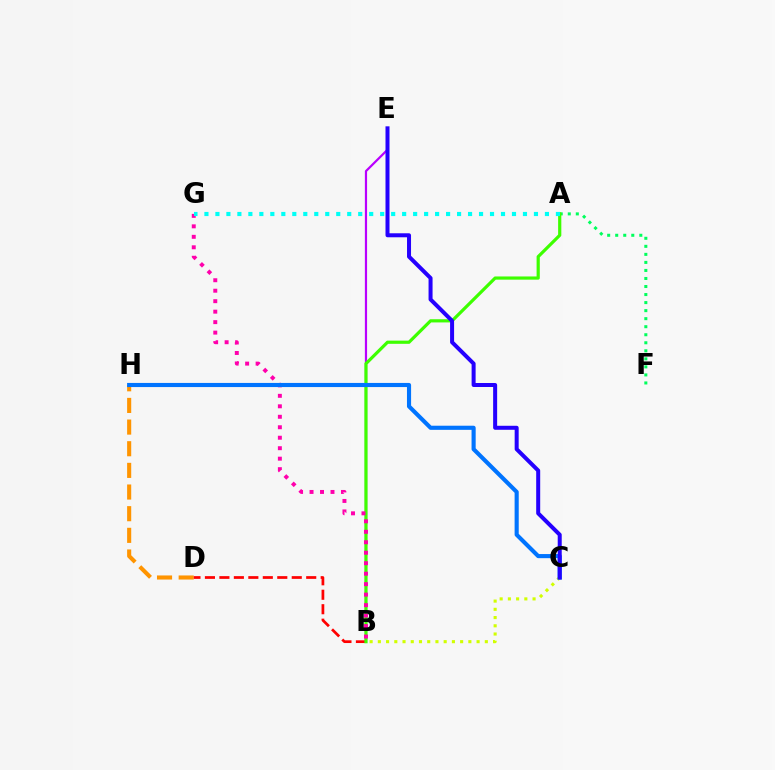{('A', 'F'): [{'color': '#00ff5c', 'line_style': 'dotted', 'thickness': 2.18}], ('D', 'H'): [{'color': '#ff9400', 'line_style': 'dashed', 'thickness': 2.94}], ('B', 'D'): [{'color': '#ff0000', 'line_style': 'dashed', 'thickness': 1.97}], ('B', 'E'): [{'color': '#b900ff', 'line_style': 'solid', 'thickness': 1.58}], ('B', 'C'): [{'color': '#d1ff00', 'line_style': 'dotted', 'thickness': 2.24}], ('A', 'B'): [{'color': '#3dff00', 'line_style': 'solid', 'thickness': 2.3}], ('B', 'G'): [{'color': '#ff00ac', 'line_style': 'dotted', 'thickness': 2.85}], ('A', 'G'): [{'color': '#00fff6', 'line_style': 'dotted', 'thickness': 2.98}], ('C', 'H'): [{'color': '#0074ff', 'line_style': 'solid', 'thickness': 2.97}], ('C', 'E'): [{'color': '#2500ff', 'line_style': 'solid', 'thickness': 2.88}]}